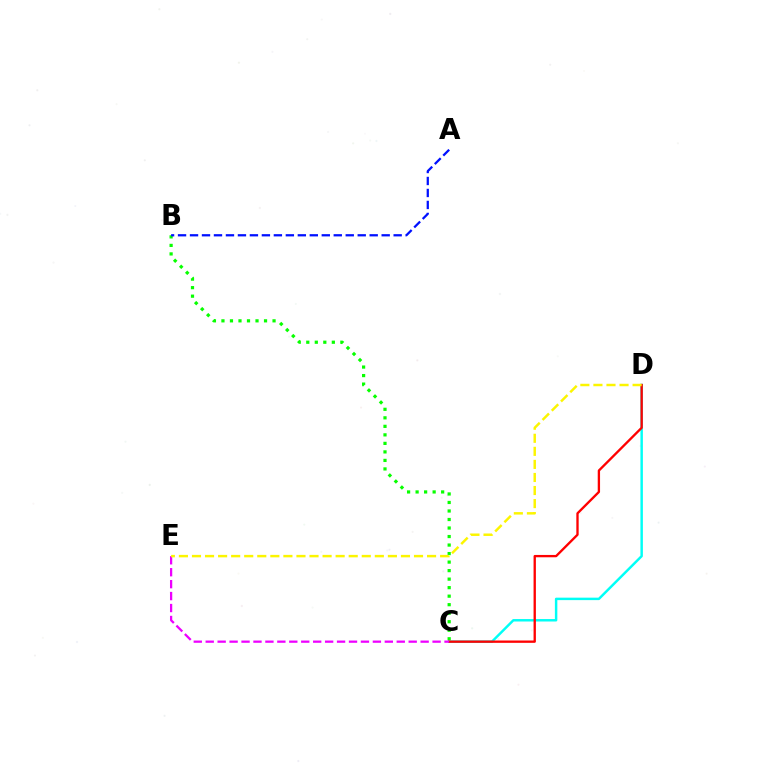{('C', 'D'): [{'color': '#00fff6', 'line_style': 'solid', 'thickness': 1.77}, {'color': '#ff0000', 'line_style': 'solid', 'thickness': 1.68}], ('B', 'C'): [{'color': '#08ff00', 'line_style': 'dotted', 'thickness': 2.31}], ('A', 'B'): [{'color': '#0010ff', 'line_style': 'dashed', 'thickness': 1.63}], ('C', 'E'): [{'color': '#ee00ff', 'line_style': 'dashed', 'thickness': 1.62}], ('D', 'E'): [{'color': '#fcf500', 'line_style': 'dashed', 'thickness': 1.77}]}